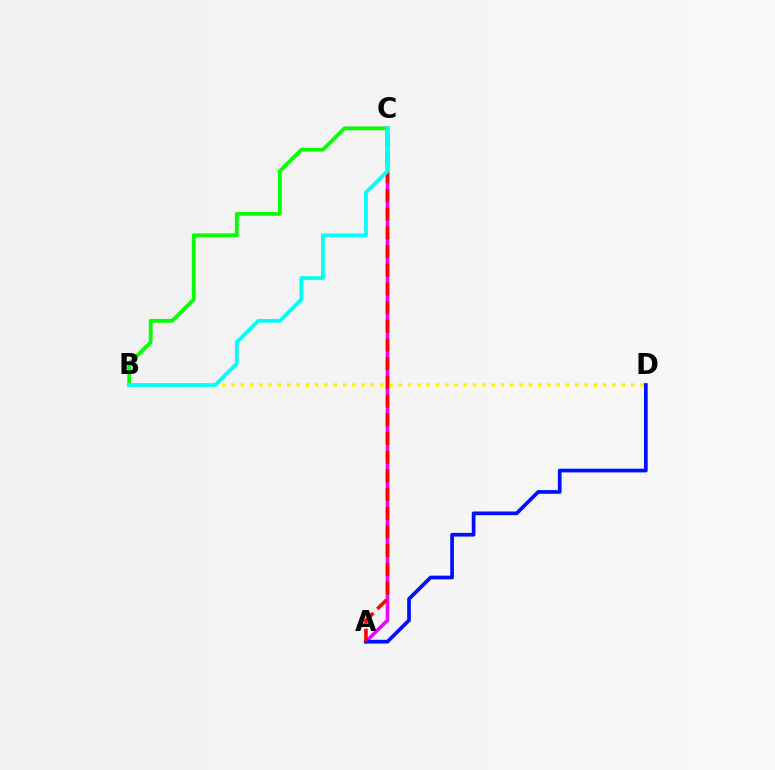{('A', 'C'): [{'color': '#ee00ff', 'line_style': 'solid', 'thickness': 2.59}, {'color': '#ff0000', 'line_style': 'dashed', 'thickness': 2.54}], ('B', 'D'): [{'color': '#fcf500', 'line_style': 'dotted', 'thickness': 2.53}], ('A', 'D'): [{'color': '#0010ff', 'line_style': 'solid', 'thickness': 2.68}], ('B', 'C'): [{'color': '#08ff00', 'line_style': 'solid', 'thickness': 2.76}, {'color': '#00fff6', 'line_style': 'solid', 'thickness': 2.72}]}